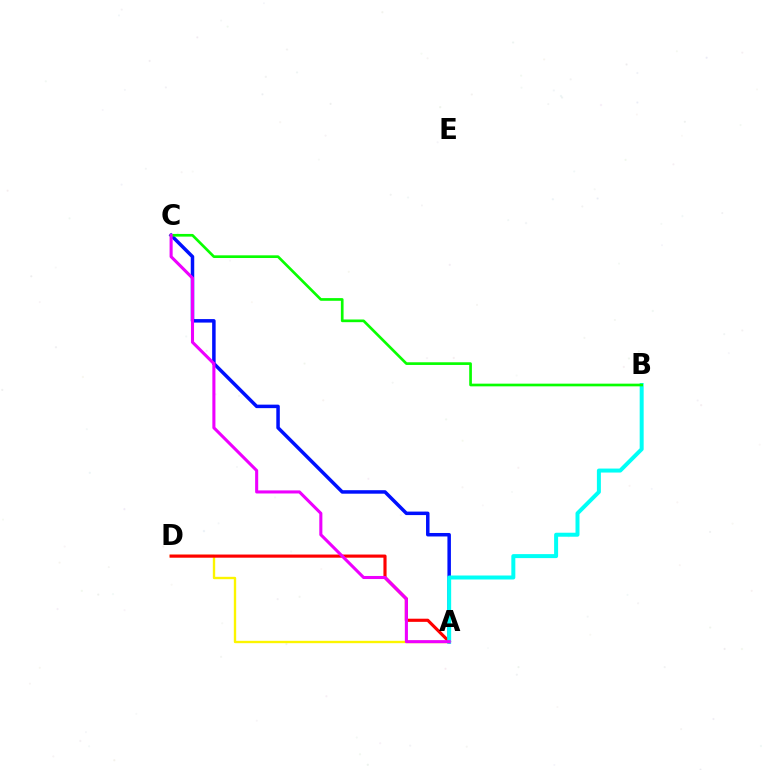{('A', 'C'): [{'color': '#0010ff', 'line_style': 'solid', 'thickness': 2.52}, {'color': '#ee00ff', 'line_style': 'solid', 'thickness': 2.21}], ('A', 'D'): [{'color': '#fcf500', 'line_style': 'solid', 'thickness': 1.7}, {'color': '#ff0000', 'line_style': 'solid', 'thickness': 2.26}], ('A', 'B'): [{'color': '#00fff6', 'line_style': 'solid', 'thickness': 2.87}], ('B', 'C'): [{'color': '#08ff00', 'line_style': 'solid', 'thickness': 1.93}]}